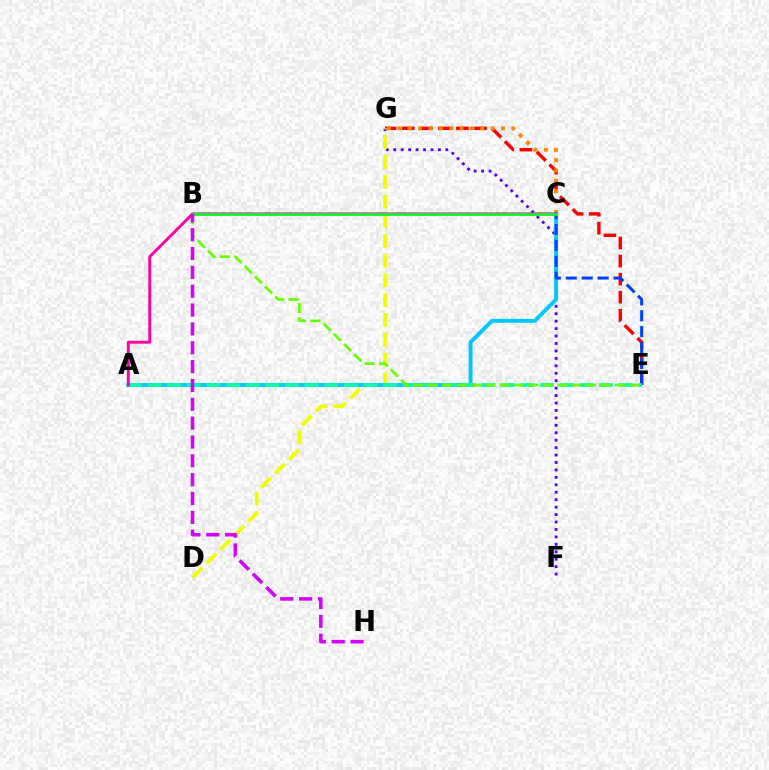{('E', 'G'): [{'color': '#ff0000', 'line_style': 'dashed', 'thickness': 2.45}], ('F', 'G'): [{'color': '#4f00ff', 'line_style': 'dotted', 'thickness': 2.02}], ('C', 'G'): [{'color': '#ff8800', 'line_style': 'dotted', 'thickness': 2.81}], ('D', 'G'): [{'color': '#eeff00', 'line_style': 'dashed', 'thickness': 2.68}], ('A', 'C'): [{'color': '#00c7ff', 'line_style': 'solid', 'thickness': 2.81}, {'color': '#ff00a0', 'line_style': 'solid', 'thickness': 2.08}], ('C', 'E'): [{'color': '#003fff', 'line_style': 'dashed', 'thickness': 2.16}], ('A', 'E'): [{'color': '#00ffaf', 'line_style': 'dashed', 'thickness': 2.67}], ('B', 'C'): [{'color': '#00ff27', 'line_style': 'solid', 'thickness': 1.98}], ('B', 'E'): [{'color': '#66ff00', 'line_style': 'dashed', 'thickness': 1.96}], ('B', 'H'): [{'color': '#d600ff', 'line_style': 'dashed', 'thickness': 2.56}]}